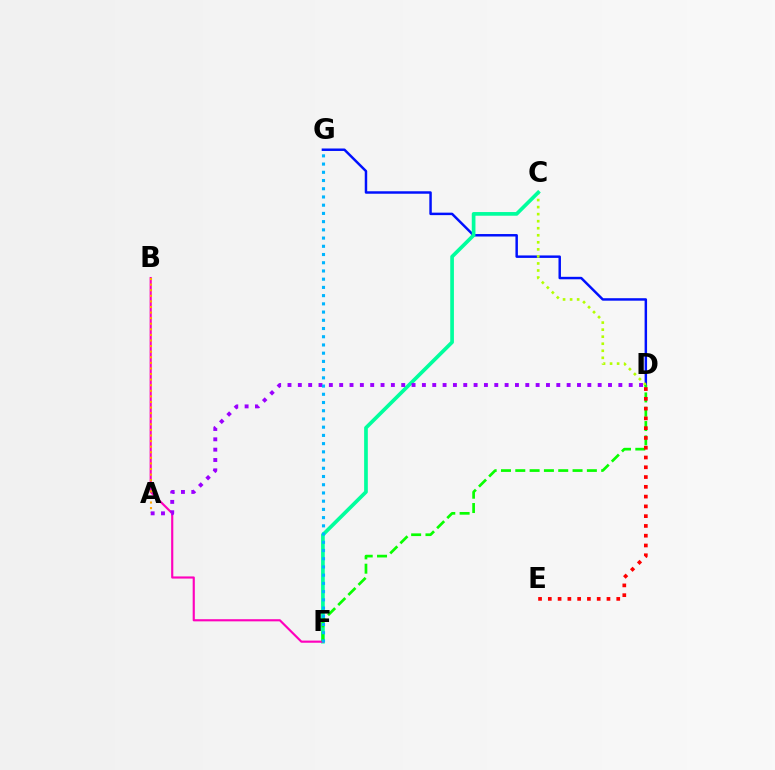{('D', 'G'): [{'color': '#0010ff', 'line_style': 'solid', 'thickness': 1.78}], ('C', 'D'): [{'color': '#b3ff00', 'line_style': 'dotted', 'thickness': 1.91}], ('C', 'F'): [{'color': '#00ff9d', 'line_style': 'solid', 'thickness': 2.65}], ('B', 'F'): [{'color': '#ff00bd', 'line_style': 'solid', 'thickness': 1.55}], ('D', 'F'): [{'color': '#08ff00', 'line_style': 'dashed', 'thickness': 1.94}], ('A', 'B'): [{'color': '#ffa500', 'line_style': 'dotted', 'thickness': 1.52}], ('A', 'D'): [{'color': '#9b00ff', 'line_style': 'dotted', 'thickness': 2.81}], ('F', 'G'): [{'color': '#00b5ff', 'line_style': 'dotted', 'thickness': 2.23}], ('D', 'E'): [{'color': '#ff0000', 'line_style': 'dotted', 'thickness': 2.66}]}